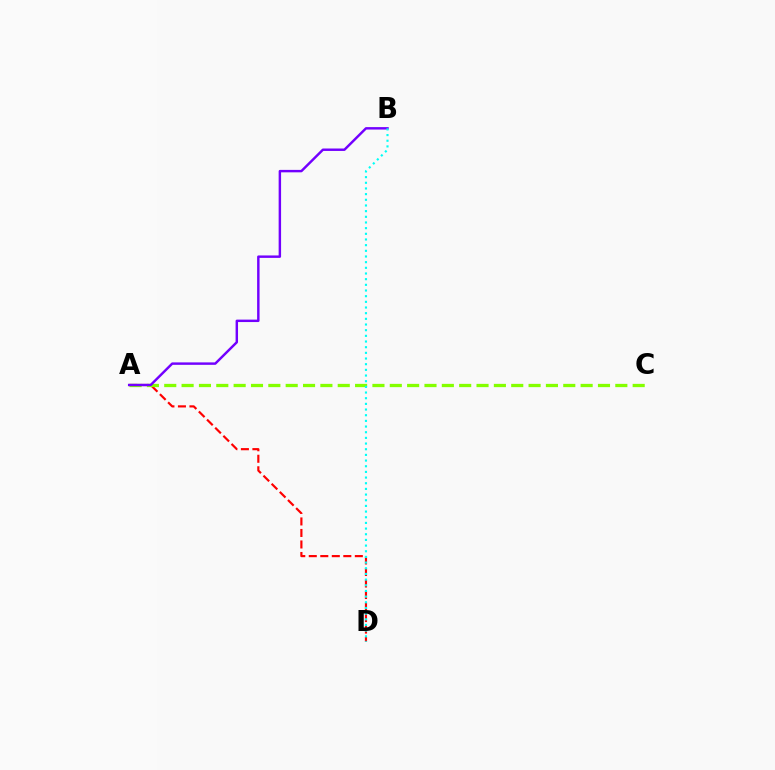{('A', 'D'): [{'color': '#ff0000', 'line_style': 'dashed', 'thickness': 1.56}], ('A', 'C'): [{'color': '#84ff00', 'line_style': 'dashed', 'thickness': 2.36}], ('A', 'B'): [{'color': '#7200ff', 'line_style': 'solid', 'thickness': 1.76}], ('B', 'D'): [{'color': '#00fff6', 'line_style': 'dotted', 'thickness': 1.54}]}